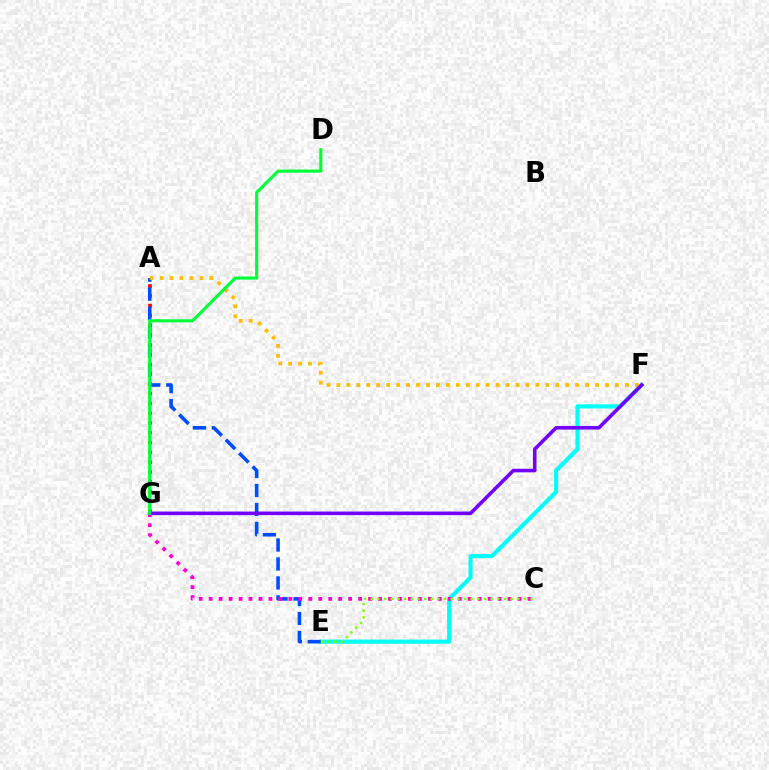{('A', 'G'): [{'color': '#ff0000', 'line_style': 'dotted', 'thickness': 2.66}], ('E', 'F'): [{'color': '#00fff6', 'line_style': 'solid', 'thickness': 2.98}], ('A', 'E'): [{'color': '#004bff', 'line_style': 'dashed', 'thickness': 2.58}], ('A', 'F'): [{'color': '#ffbd00', 'line_style': 'dotted', 'thickness': 2.7}], ('C', 'G'): [{'color': '#ff00cf', 'line_style': 'dotted', 'thickness': 2.71}], ('F', 'G'): [{'color': '#7200ff', 'line_style': 'solid', 'thickness': 2.58}], ('C', 'E'): [{'color': '#84ff00', 'line_style': 'dotted', 'thickness': 1.81}], ('D', 'G'): [{'color': '#00ff39', 'line_style': 'solid', 'thickness': 2.25}]}